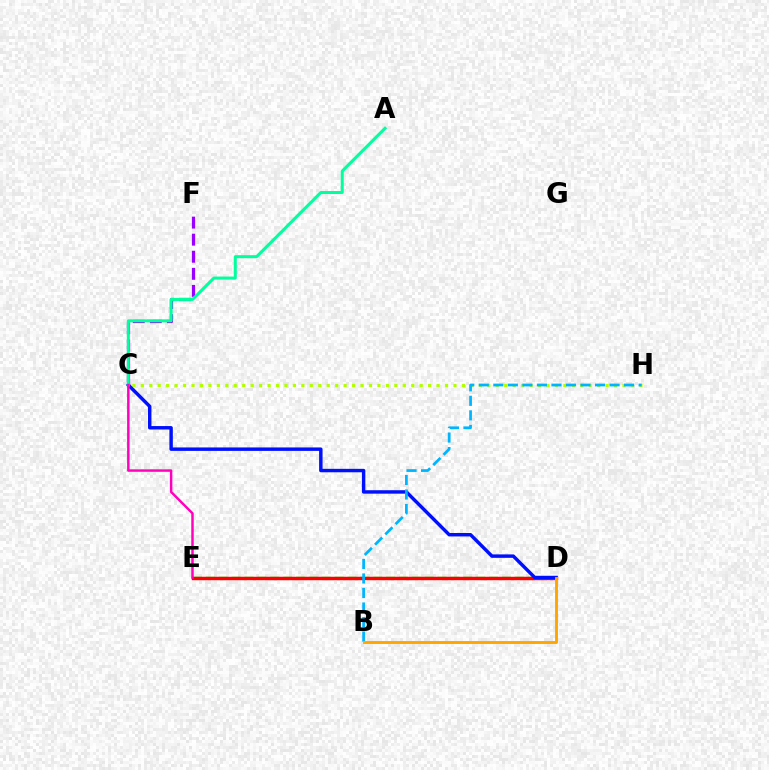{('D', 'E'): [{'color': '#08ff00', 'line_style': 'dashed', 'thickness': 1.75}, {'color': '#ff0000', 'line_style': 'solid', 'thickness': 2.49}], ('C', 'H'): [{'color': '#b3ff00', 'line_style': 'dotted', 'thickness': 2.3}], ('C', 'D'): [{'color': '#0010ff', 'line_style': 'solid', 'thickness': 2.48}], ('C', 'F'): [{'color': '#9b00ff', 'line_style': 'dashed', 'thickness': 2.32}], ('B', 'H'): [{'color': '#00b5ff', 'line_style': 'dashed', 'thickness': 1.97}], ('A', 'C'): [{'color': '#00ff9d', 'line_style': 'solid', 'thickness': 2.17}], ('B', 'D'): [{'color': '#ffa500', 'line_style': 'solid', 'thickness': 2.08}], ('C', 'E'): [{'color': '#ff00bd', 'line_style': 'solid', 'thickness': 1.78}]}